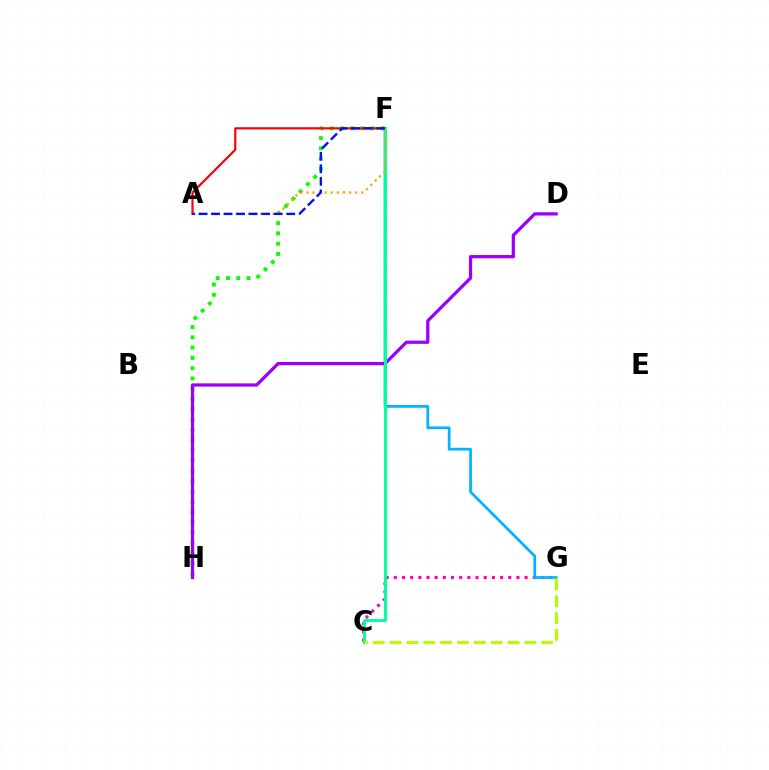{('C', 'G'): [{'color': '#ff00bd', 'line_style': 'dotted', 'thickness': 2.22}, {'color': '#b3ff00', 'line_style': 'dashed', 'thickness': 2.29}], ('F', 'H'): [{'color': '#08ff00', 'line_style': 'dotted', 'thickness': 2.79}], ('F', 'G'): [{'color': '#00b5ff', 'line_style': 'solid', 'thickness': 1.98}], ('A', 'F'): [{'color': '#ff0000', 'line_style': 'solid', 'thickness': 1.57}, {'color': '#ffa500', 'line_style': 'dotted', 'thickness': 1.66}, {'color': '#0010ff', 'line_style': 'dashed', 'thickness': 1.7}], ('D', 'H'): [{'color': '#9b00ff', 'line_style': 'solid', 'thickness': 2.35}], ('C', 'F'): [{'color': '#00ff9d', 'line_style': 'solid', 'thickness': 2.12}]}